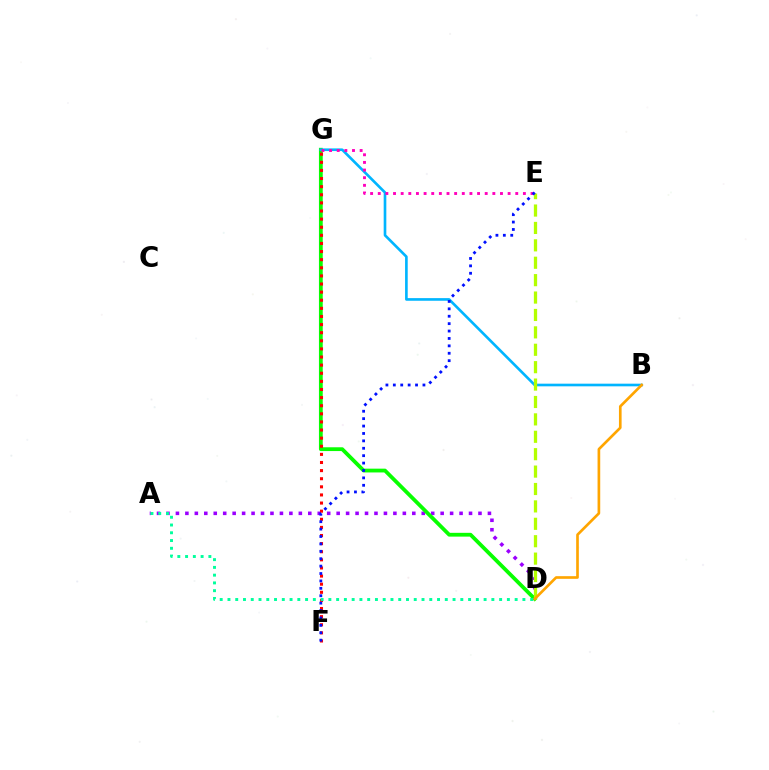{('A', 'D'): [{'color': '#9b00ff', 'line_style': 'dotted', 'thickness': 2.57}, {'color': '#00ff9d', 'line_style': 'dotted', 'thickness': 2.11}], ('D', 'G'): [{'color': '#08ff00', 'line_style': 'solid', 'thickness': 2.73}], ('B', 'G'): [{'color': '#00b5ff', 'line_style': 'solid', 'thickness': 1.9}], ('D', 'E'): [{'color': '#b3ff00', 'line_style': 'dashed', 'thickness': 2.36}], ('E', 'G'): [{'color': '#ff00bd', 'line_style': 'dotted', 'thickness': 2.08}], ('B', 'D'): [{'color': '#ffa500', 'line_style': 'solid', 'thickness': 1.92}], ('F', 'G'): [{'color': '#ff0000', 'line_style': 'dotted', 'thickness': 2.2}], ('E', 'F'): [{'color': '#0010ff', 'line_style': 'dotted', 'thickness': 2.01}]}